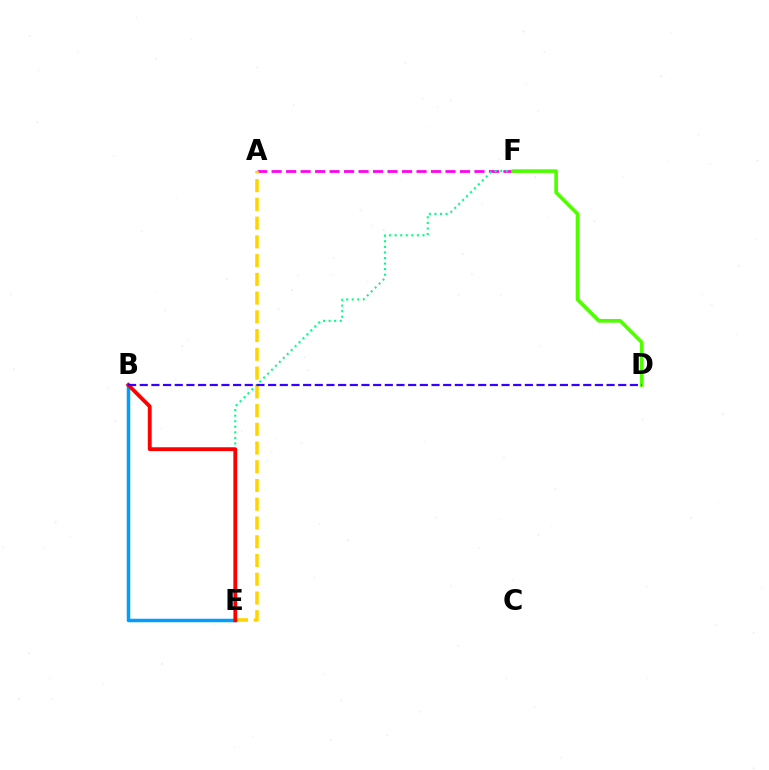{('A', 'F'): [{'color': '#ff00ed', 'line_style': 'dashed', 'thickness': 1.97}], ('E', 'F'): [{'color': '#00ff86', 'line_style': 'dotted', 'thickness': 1.51}], ('B', 'E'): [{'color': '#009eff', 'line_style': 'solid', 'thickness': 2.51}, {'color': '#ff0000', 'line_style': 'solid', 'thickness': 2.75}], ('A', 'E'): [{'color': '#ffd500', 'line_style': 'dashed', 'thickness': 2.55}], ('D', 'F'): [{'color': '#4fff00', 'line_style': 'solid', 'thickness': 2.62}], ('B', 'D'): [{'color': '#3700ff', 'line_style': 'dashed', 'thickness': 1.59}]}